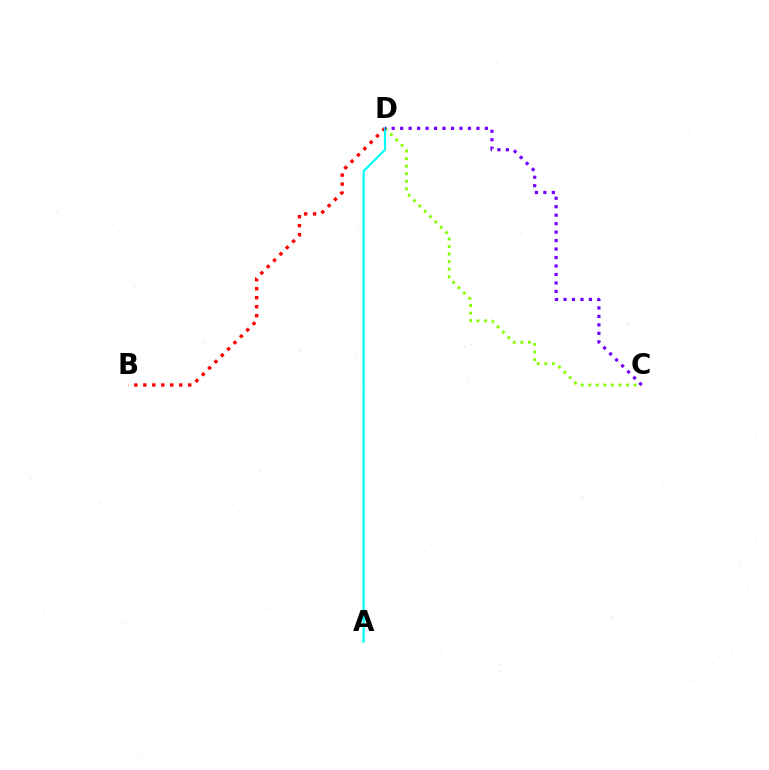{('C', 'D'): [{'color': '#84ff00', 'line_style': 'dotted', 'thickness': 2.05}, {'color': '#7200ff', 'line_style': 'dotted', 'thickness': 2.3}], ('B', 'D'): [{'color': '#ff0000', 'line_style': 'dotted', 'thickness': 2.44}], ('A', 'D'): [{'color': '#00fff6', 'line_style': 'solid', 'thickness': 1.59}]}